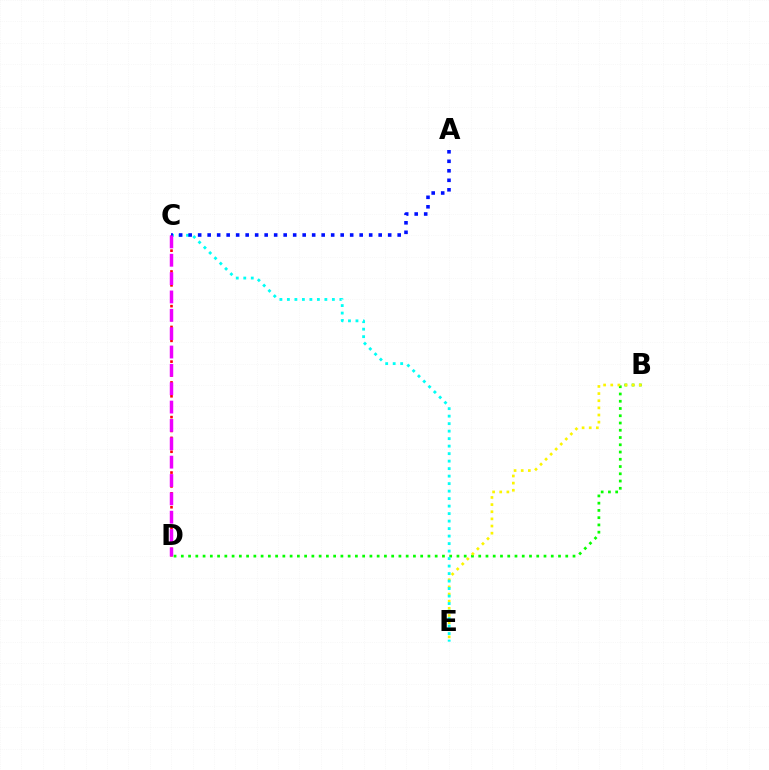{('B', 'D'): [{'color': '#08ff00', 'line_style': 'dotted', 'thickness': 1.97}], ('B', 'E'): [{'color': '#fcf500', 'line_style': 'dotted', 'thickness': 1.94}], ('C', 'D'): [{'color': '#ff0000', 'line_style': 'dotted', 'thickness': 1.88}, {'color': '#ee00ff', 'line_style': 'dashed', 'thickness': 2.49}], ('C', 'E'): [{'color': '#00fff6', 'line_style': 'dotted', 'thickness': 2.04}], ('A', 'C'): [{'color': '#0010ff', 'line_style': 'dotted', 'thickness': 2.58}]}